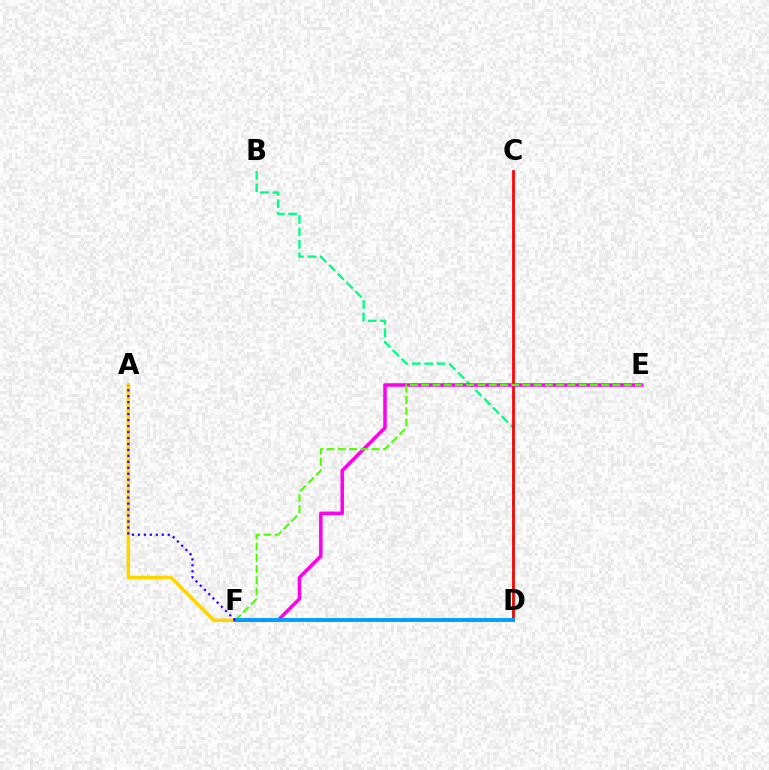{('B', 'D'): [{'color': '#00ff86', 'line_style': 'dashed', 'thickness': 1.69}], ('C', 'D'): [{'color': '#ff0000', 'line_style': 'solid', 'thickness': 1.98}], ('E', 'F'): [{'color': '#ff00ed', 'line_style': 'solid', 'thickness': 2.53}, {'color': '#4fff00', 'line_style': 'dashed', 'thickness': 1.53}], ('A', 'F'): [{'color': '#ffd500', 'line_style': 'solid', 'thickness': 2.54}, {'color': '#3700ff', 'line_style': 'dotted', 'thickness': 1.62}], ('D', 'F'): [{'color': '#009eff', 'line_style': 'solid', 'thickness': 2.78}]}